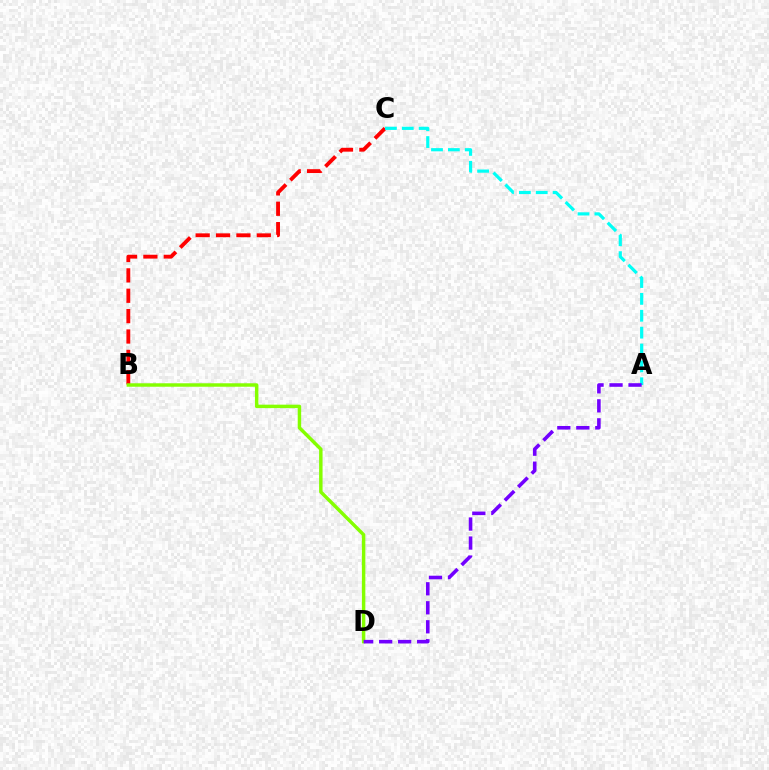{('B', 'C'): [{'color': '#ff0000', 'line_style': 'dashed', 'thickness': 2.77}], ('A', 'C'): [{'color': '#00fff6', 'line_style': 'dashed', 'thickness': 2.29}], ('B', 'D'): [{'color': '#84ff00', 'line_style': 'solid', 'thickness': 2.49}], ('A', 'D'): [{'color': '#7200ff', 'line_style': 'dashed', 'thickness': 2.58}]}